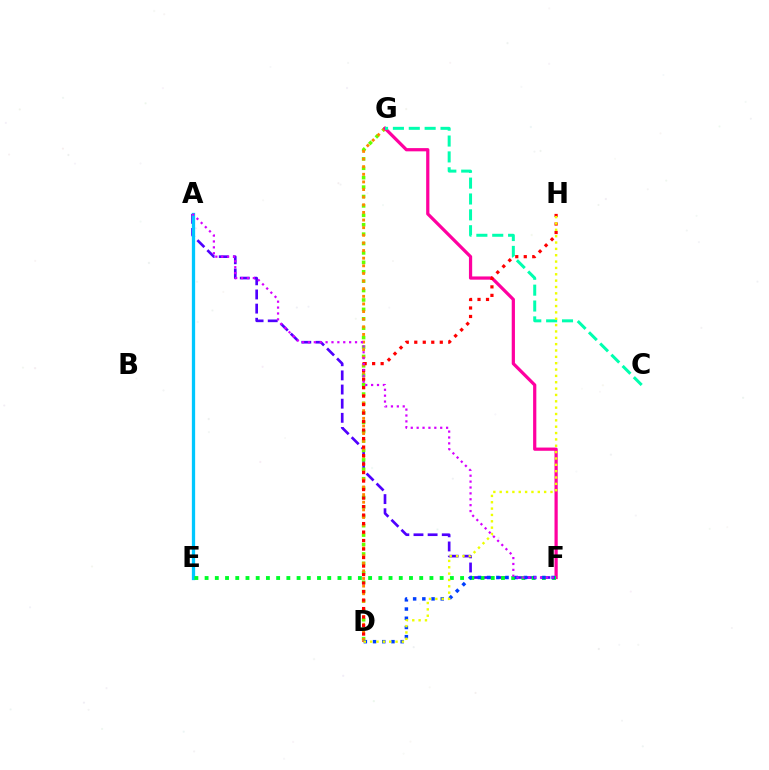{('A', 'F'): [{'color': '#4f00ff', 'line_style': 'dashed', 'thickness': 1.92}, {'color': '#d600ff', 'line_style': 'dotted', 'thickness': 1.6}], ('D', 'G'): [{'color': '#66ff00', 'line_style': 'dotted', 'thickness': 2.56}, {'color': '#ff8800', 'line_style': 'dotted', 'thickness': 2.07}], ('A', 'E'): [{'color': '#00c7ff', 'line_style': 'solid', 'thickness': 2.36}], ('F', 'G'): [{'color': '#ff00a0', 'line_style': 'solid', 'thickness': 2.32}], ('C', 'G'): [{'color': '#00ffaf', 'line_style': 'dashed', 'thickness': 2.16}], ('E', 'F'): [{'color': '#00ff27', 'line_style': 'dotted', 'thickness': 2.78}], ('D', 'F'): [{'color': '#003fff', 'line_style': 'dotted', 'thickness': 2.5}], ('D', 'H'): [{'color': '#ff0000', 'line_style': 'dotted', 'thickness': 2.31}, {'color': '#eeff00', 'line_style': 'dotted', 'thickness': 1.73}]}